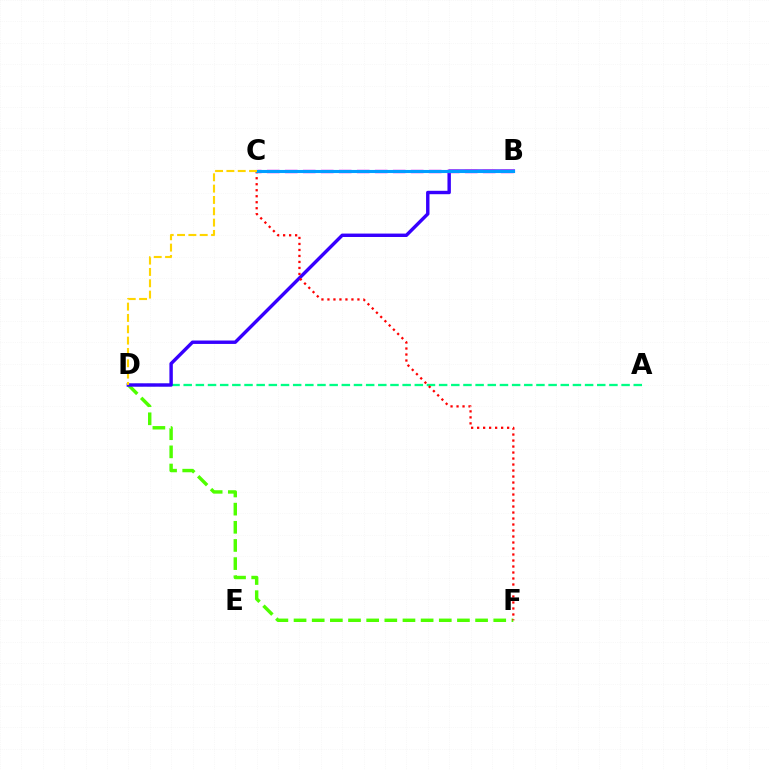{('A', 'D'): [{'color': '#00ff86', 'line_style': 'dashed', 'thickness': 1.65}], ('D', 'F'): [{'color': '#4fff00', 'line_style': 'dashed', 'thickness': 2.47}], ('B', 'D'): [{'color': '#3700ff', 'line_style': 'solid', 'thickness': 2.46}], ('C', 'F'): [{'color': '#ff0000', 'line_style': 'dotted', 'thickness': 1.63}], ('B', 'C'): [{'color': '#ff00ed', 'line_style': 'dashed', 'thickness': 2.44}, {'color': '#009eff', 'line_style': 'solid', 'thickness': 2.23}], ('C', 'D'): [{'color': '#ffd500', 'line_style': 'dashed', 'thickness': 1.54}]}